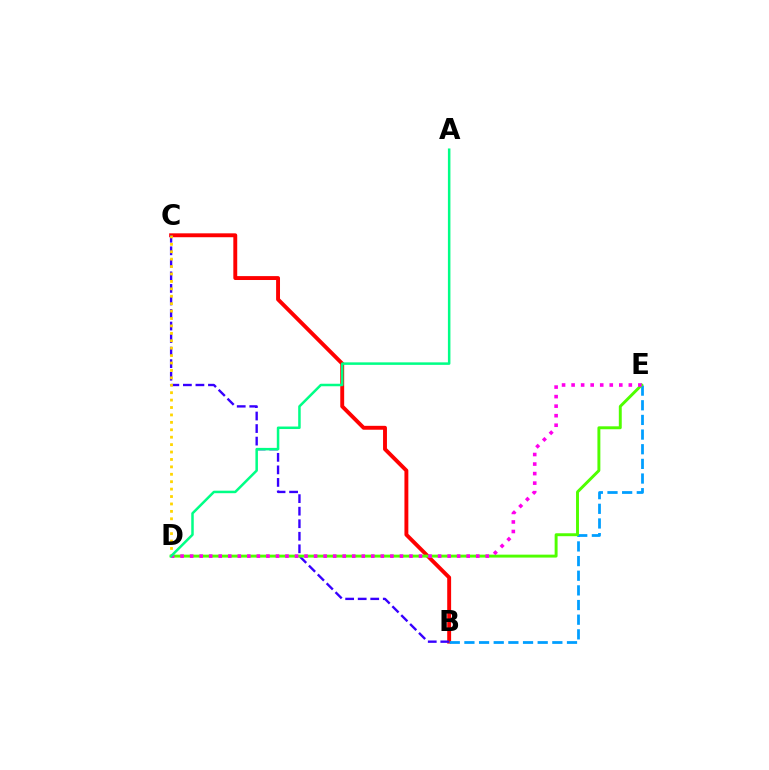{('B', 'C'): [{'color': '#ff0000', 'line_style': 'solid', 'thickness': 2.81}, {'color': '#3700ff', 'line_style': 'dashed', 'thickness': 1.7}], ('B', 'E'): [{'color': '#009eff', 'line_style': 'dashed', 'thickness': 1.99}], ('D', 'E'): [{'color': '#4fff00', 'line_style': 'solid', 'thickness': 2.11}, {'color': '#ff00ed', 'line_style': 'dotted', 'thickness': 2.59}], ('C', 'D'): [{'color': '#ffd500', 'line_style': 'dotted', 'thickness': 2.02}], ('A', 'D'): [{'color': '#00ff86', 'line_style': 'solid', 'thickness': 1.81}]}